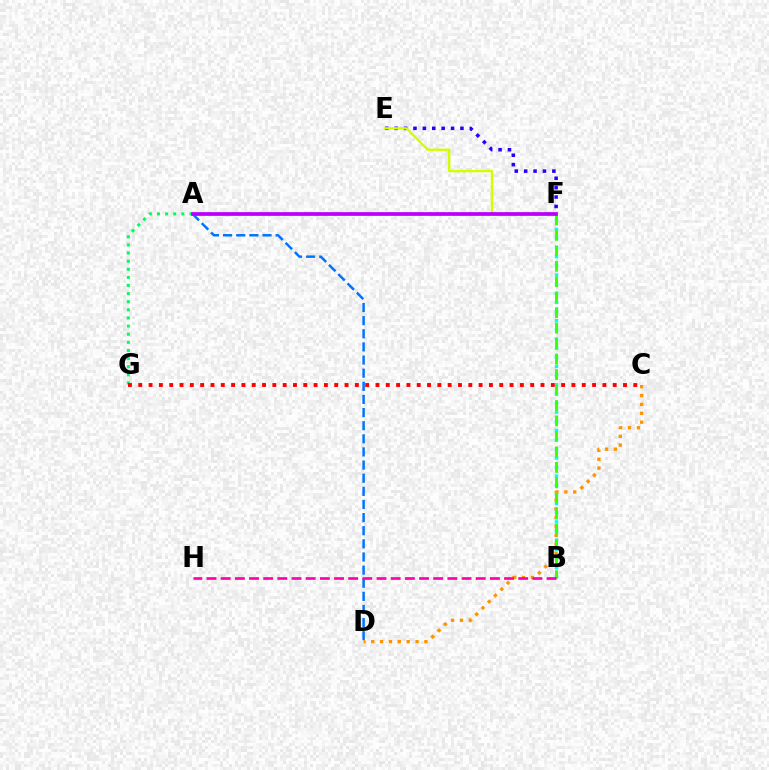{('A', 'D'): [{'color': '#0074ff', 'line_style': 'dashed', 'thickness': 1.78}], ('B', 'F'): [{'color': '#00fff6', 'line_style': 'dotted', 'thickness': 2.48}, {'color': '#3dff00', 'line_style': 'dashed', 'thickness': 2.1}], ('A', 'G'): [{'color': '#00ff5c', 'line_style': 'dotted', 'thickness': 2.2}], ('C', 'D'): [{'color': '#ff9400', 'line_style': 'dotted', 'thickness': 2.41}], ('E', 'F'): [{'color': '#2500ff', 'line_style': 'dotted', 'thickness': 2.55}, {'color': '#d1ff00', 'line_style': 'solid', 'thickness': 1.7}], ('A', 'F'): [{'color': '#b900ff', 'line_style': 'solid', 'thickness': 2.69}], ('B', 'H'): [{'color': '#ff00ac', 'line_style': 'dashed', 'thickness': 1.92}], ('C', 'G'): [{'color': '#ff0000', 'line_style': 'dotted', 'thickness': 2.8}]}